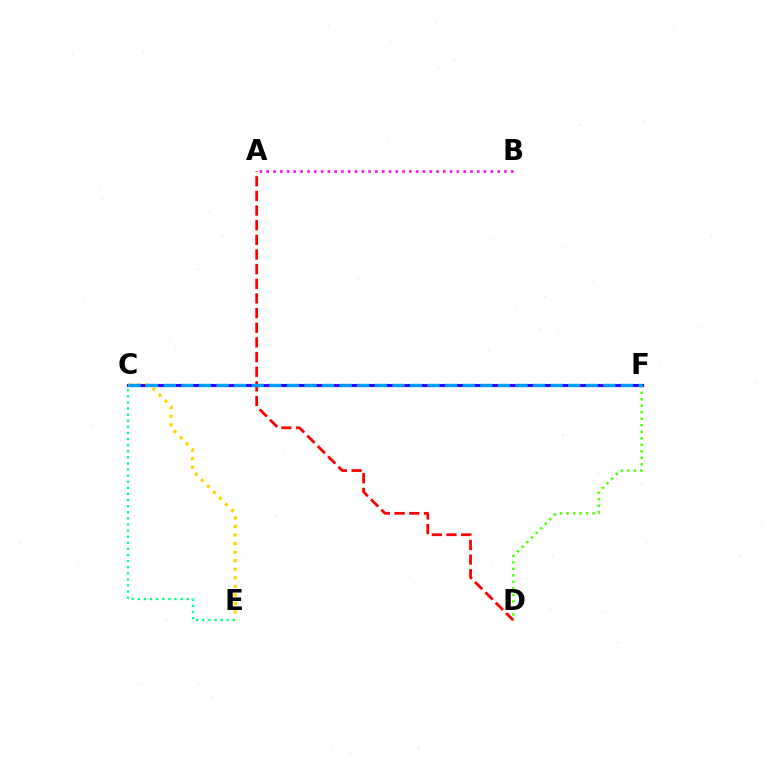{('C', 'F'): [{'color': '#3700ff', 'line_style': 'solid', 'thickness': 2.22}, {'color': '#009eff', 'line_style': 'dashed', 'thickness': 2.39}], ('C', 'E'): [{'color': '#ffd500', 'line_style': 'dotted', 'thickness': 2.32}, {'color': '#00ff86', 'line_style': 'dotted', 'thickness': 1.66}], ('A', 'D'): [{'color': '#ff0000', 'line_style': 'dashed', 'thickness': 1.99}], ('D', 'F'): [{'color': '#4fff00', 'line_style': 'dotted', 'thickness': 1.77}], ('A', 'B'): [{'color': '#ff00ed', 'line_style': 'dotted', 'thickness': 1.85}]}